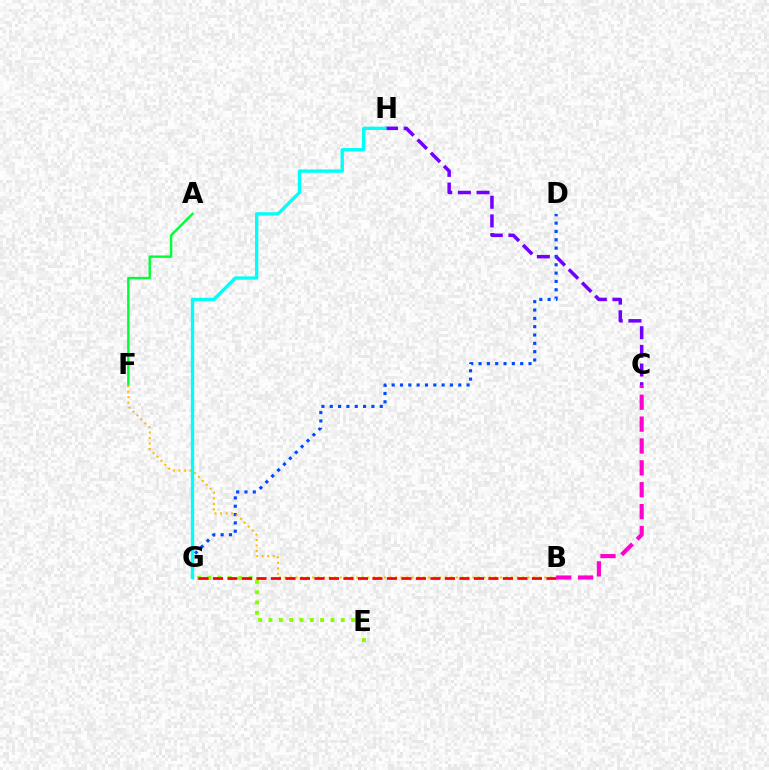{('E', 'G'): [{'color': '#84ff00', 'line_style': 'dotted', 'thickness': 2.8}], ('C', 'H'): [{'color': '#7200ff', 'line_style': 'dashed', 'thickness': 2.54}], ('A', 'F'): [{'color': '#00ff39', 'line_style': 'solid', 'thickness': 1.74}], ('D', 'G'): [{'color': '#004bff', 'line_style': 'dotted', 'thickness': 2.26}], ('B', 'F'): [{'color': '#ffbd00', 'line_style': 'dotted', 'thickness': 1.5}], ('B', 'G'): [{'color': '#ff0000', 'line_style': 'dashed', 'thickness': 1.97}], ('B', 'C'): [{'color': '#ff00cf', 'line_style': 'dashed', 'thickness': 2.97}], ('G', 'H'): [{'color': '#00fff6', 'line_style': 'solid', 'thickness': 2.4}]}